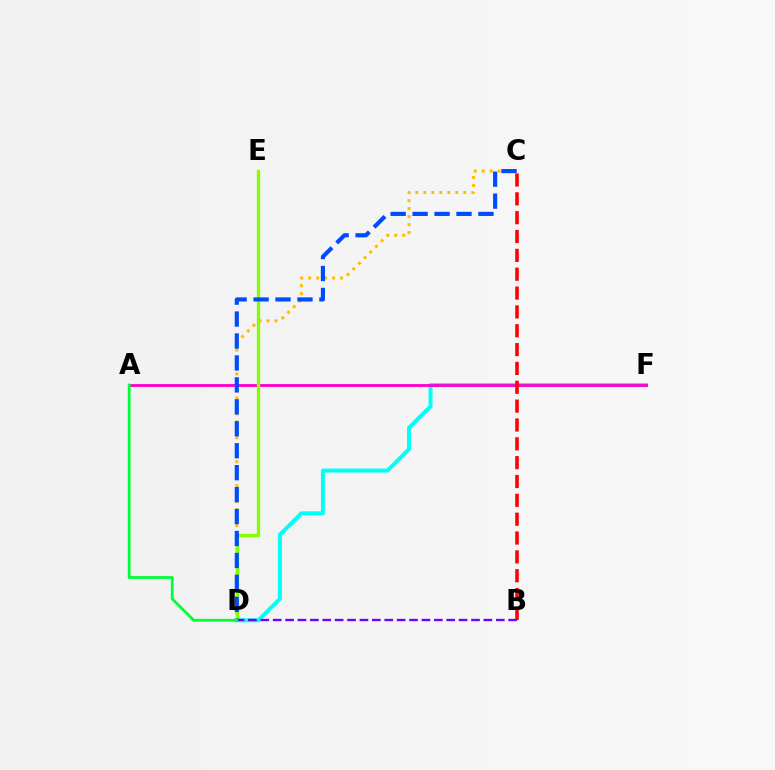{('D', 'F'): [{'color': '#00fff6', 'line_style': 'solid', 'thickness': 2.86}], ('C', 'D'): [{'color': '#ffbd00', 'line_style': 'dotted', 'thickness': 2.17}, {'color': '#004bff', 'line_style': 'dashed', 'thickness': 2.98}], ('A', 'F'): [{'color': '#ff00cf', 'line_style': 'solid', 'thickness': 2.06}], ('D', 'E'): [{'color': '#84ff00', 'line_style': 'solid', 'thickness': 2.39}], ('B', 'D'): [{'color': '#7200ff', 'line_style': 'dashed', 'thickness': 1.68}], ('B', 'C'): [{'color': '#ff0000', 'line_style': 'dashed', 'thickness': 2.56}], ('A', 'D'): [{'color': '#00ff39', 'line_style': 'solid', 'thickness': 2.01}]}